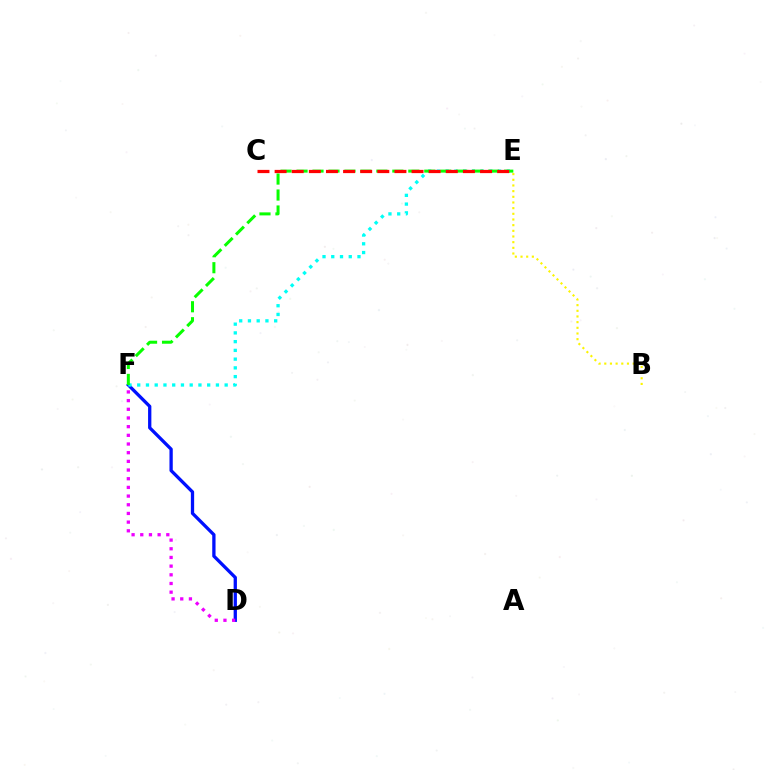{('D', 'F'): [{'color': '#0010ff', 'line_style': 'solid', 'thickness': 2.37}, {'color': '#ee00ff', 'line_style': 'dotted', 'thickness': 2.36}], ('E', 'F'): [{'color': '#00fff6', 'line_style': 'dotted', 'thickness': 2.38}, {'color': '#08ff00', 'line_style': 'dashed', 'thickness': 2.17}], ('B', 'E'): [{'color': '#fcf500', 'line_style': 'dotted', 'thickness': 1.54}], ('C', 'E'): [{'color': '#ff0000', 'line_style': 'dashed', 'thickness': 2.33}]}